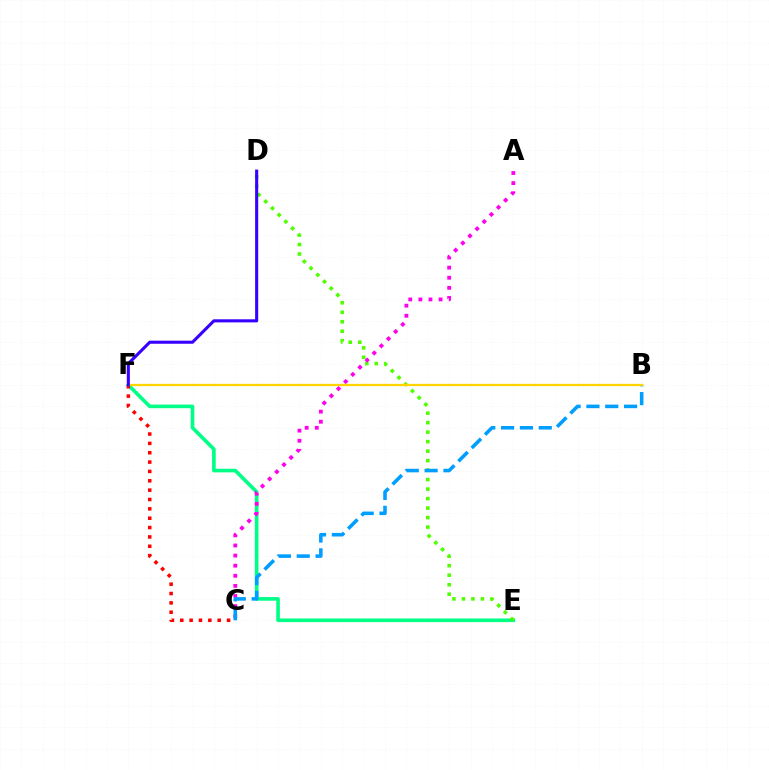{('E', 'F'): [{'color': '#00ff86', 'line_style': 'solid', 'thickness': 2.61}], ('D', 'E'): [{'color': '#4fff00', 'line_style': 'dotted', 'thickness': 2.58}], ('A', 'C'): [{'color': '#ff00ed', 'line_style': 'dotted', 'thickness': 2.74}], ('B', 'C'): [{'color': '#009eff', 'line_style': 'dashed', 'thickness': 2.56}], ('C', 'F'): [{'color': '#ff0000', 'line_style': 'dotted', 'thickness': 2.54}], ('B', 'F'): [{'color': '#ffd500', 'line_style': 'solid', 'thickness': 1.64}], ('D', 'F'): [{'color': '#3700ff', 'line_style': 'solid', 'thickness': 2.22}]}